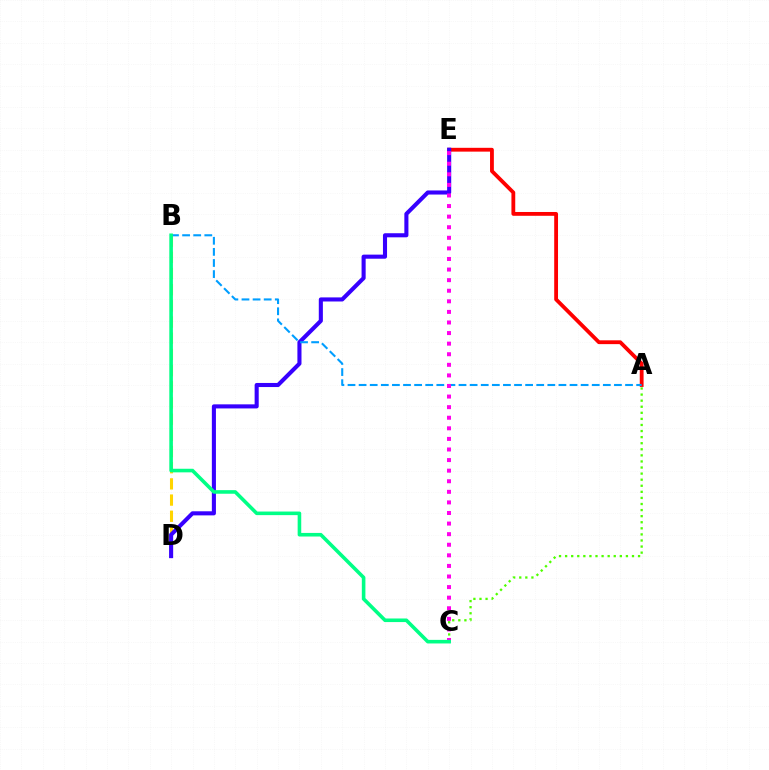{('A', 'C'): [{'color': '#4fff00', 'line_style': 'dotted', 'thickness': 1.65}], ('A', 'E'): [{'color': '#ff0000', 'line_style': 'solid', 'thickness': 2.75}], ('B', 'D'): [{'color': '#ffd500', 'line_style': 'dashed', 'thickness': 2.2}], ('D', 'E'): [{'color': '#3700ff', 'line_style': 'solid', 'thickness': 2.94}], ('A', 'B'): [{'color': '#009eff', 'line_style': 'dashed', 'thickness': 1.51}], ('C', 'E'): [{'color': '#ff00ed', 'line_style': 'dotted', 'thickness': 2.88}], ('B', 'C'): [{'color': '#00ff86', 'line_style': 'solid', 'thickness': 2.59}]}